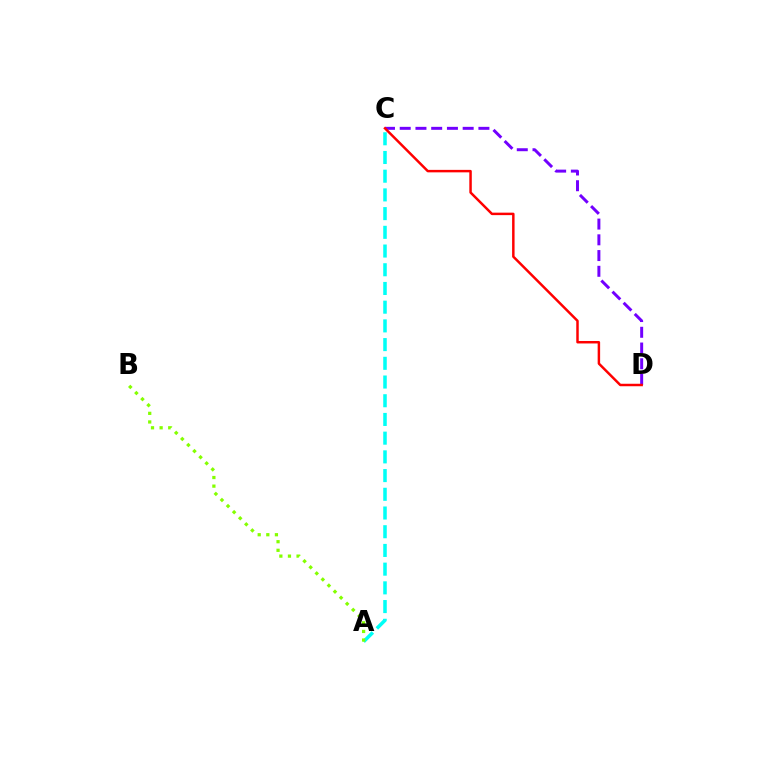{('A', 'C'): [{'color': '#00fff6', 'line_style': 'dashed', 'thickness': 2.54}], ('C', 'D'): [{'color': '#7200ff', 'line_style': 'dashed', 'thickness': 2.14}, {'color': '#ff0000', 'line_style': 'solid', 'thickness': 1.78}], ('A', 'B'): [{'color': '#84ff00', 'line_style': 'dotted', 'thickness': 2.34}]}